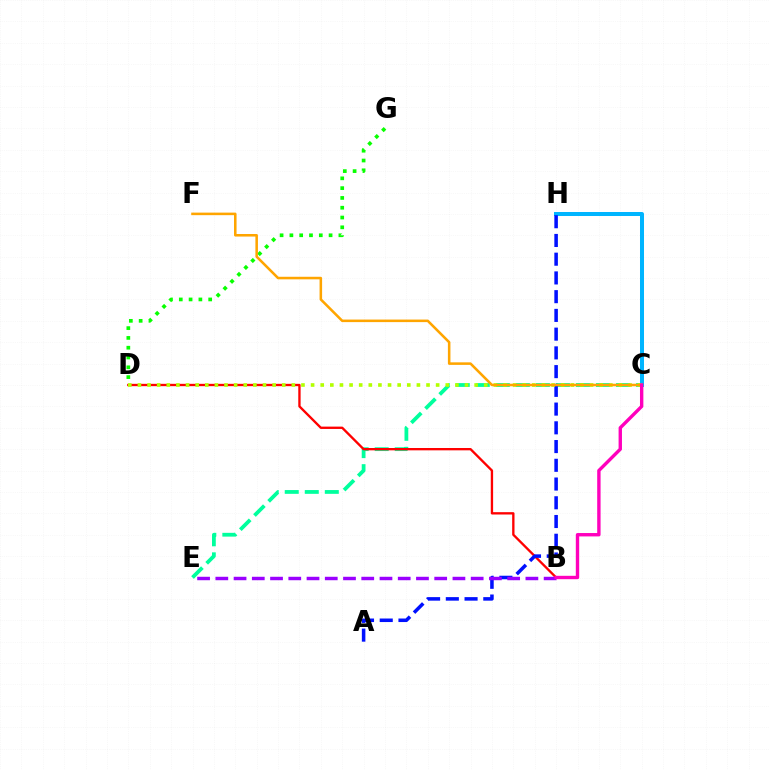{('C', 'H'): [{'color': '#00b5ff', 'line_style': 'solid', 'thickness': 2.89}], ('C', 'E'): [{'color': '#00ff9d', 'line_style': 'dashed', 'thickness': 2.72}], ('B', 'D'): [{'color': '#ff0000', 'line_style': 'solid', 'thickness': 1.68}], ('D', 'G'): [{'color': '#08ff00', 'line_style': 'dotted', 'thickness': 2.66}], ('A', 'H'): [{'color': '#0010ff', 'line_style': 'dashed', 'thickness': 2.55}], ('B', 'E'): [{'color': '#9b00ff', 'line_style': 'dashed', 'thickness': 2.48}], ('C', 'D'): [{'color': '#b3ff00', 'line_style': 'dotted', 'thickness': 2.61}], ('C', 'F'): [{'color': '#ffa500', 'line_style': 'solid', 'thickness': 1.84}], ('B', 'C'): [{'color': '#ff00bd', 'line_style': 'solid', 'thickness': 2.44}]}